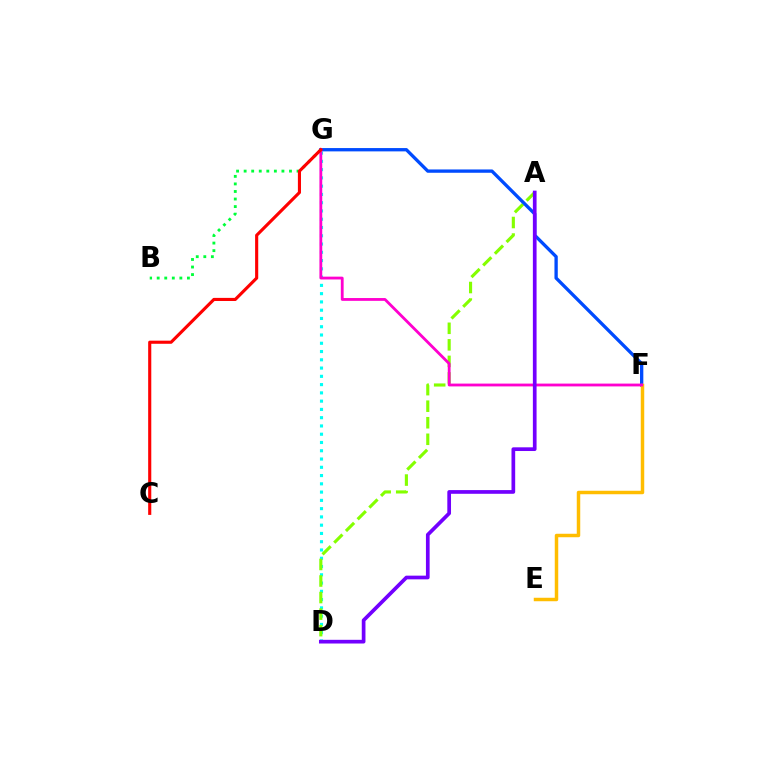{('D', 'G'): [{'color': '#00fff6', 'line_style': 'dotted', 'thickness': 2.25}], ('A', 'D'): [{'color': '#84ff00', 'line_style': 'dashed', 'thickness': 2.25}, {'color': '#7200ff', 'line_style': 'solid', 'thickness': 2.66}], ('F', 'G'): [{'color': '#004bff', 'line_style': 'solid', 'thickness': 2.39}, {'color': '#ff00cf', 'line_style': 'solid', 'thickness': 2.02}], ('E', 'F'): [{'color': '#ffbd00', 'line_style': 'solid', 'thickness': 2.5}], ('B', 'G'): [{'color': '#00ff39', 'line_style': 'dotted', 'thickness': 2.05}], ('C', 'G'): [{'color': '#ff0000', 'line_style': 'solid', 'thickness': 2.25}]}